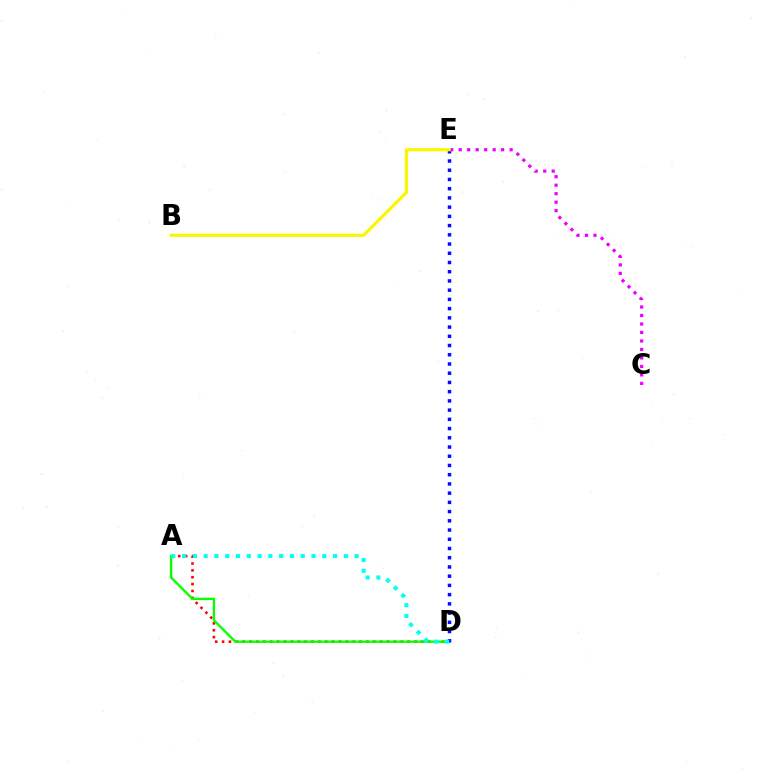{('C', 'E'): [{'color': '#ee00ff', 'line_style': 'dotted', 'thickness': 2.31}], ('A', 'D'): [{'color': '#ff0000', 'line_style': 'dotted', 'thickness': 1.87}, {'color': '#08ff00', 'line_style': 'solid', 'thickness': 1.69}, {'color': '#00fff6', 'line_style': 'dotted', 'thickness': 2.93}], ('D', 'E'): [{'color': '#0010ff', 'line_style': 'dotted', 'thickness': 2.51}], ('B', 'E'): [{'color': '#fcf500', 'line_style': 'solid', 'thickness': 2.28}]}